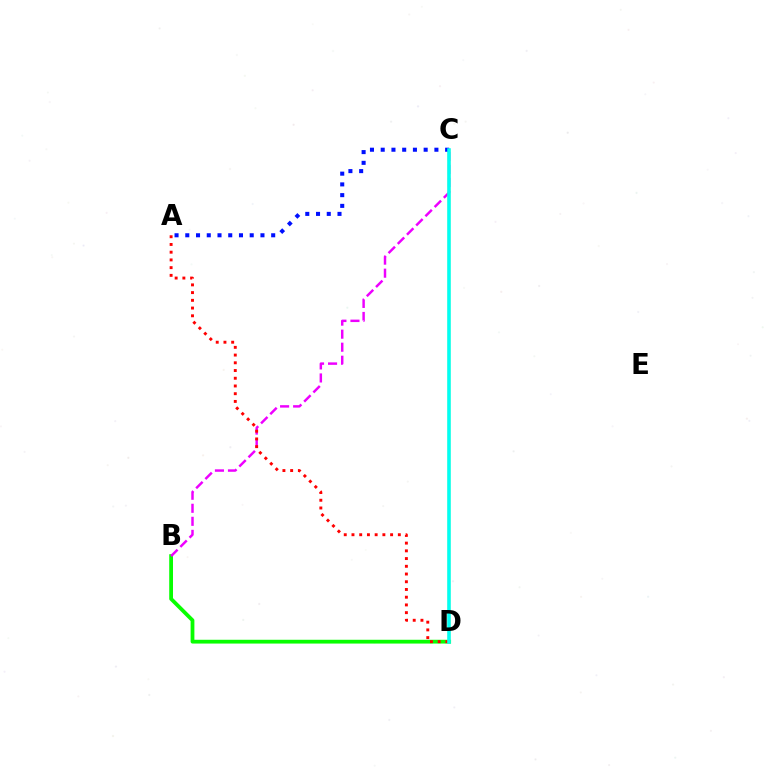{('B', 'D'): [{'color': '#08ff00', 'line_style': 'solid', 'thickness': 2.72}], ('B', 'C'): [{'color': '#ee00ff', 'line_style': 'dashed', 'thickness': 1.77}], ('A', 'D'): [{'color': '#ff0000', 'line_style': 'dotted', 'thickness': 2.1}], ('C', 'D'): [{'color': '#fcf500', 'line_style': 'solid', 'thickness': 1.79}, {'color': '#00fff6', 'line_style': 'solid', 'thickness': 2.55}], ('A', 'C'): [{'color': '#0010ff', 'line_style': 'dotted', 'thickness': 2.92}]}